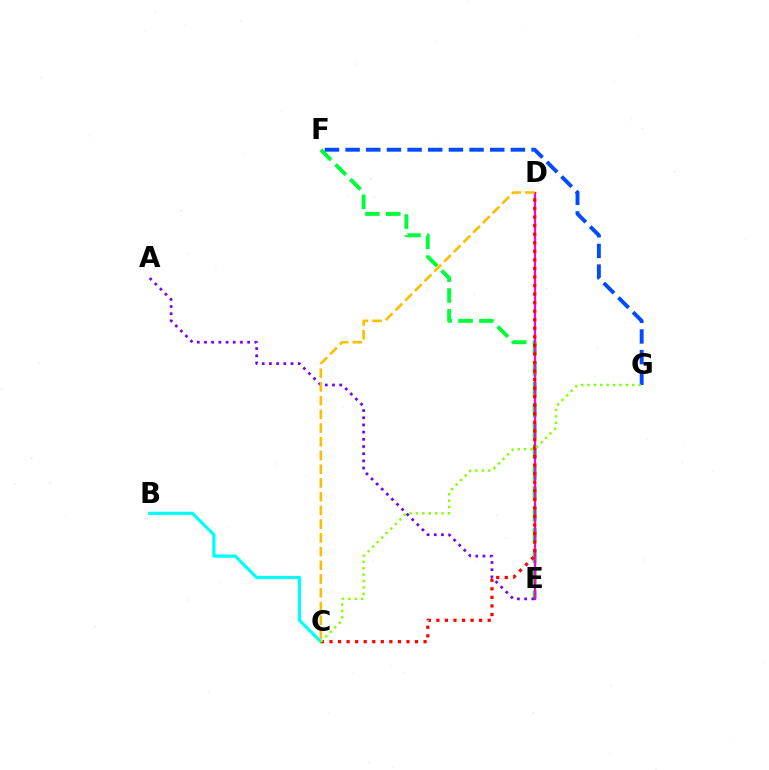{('E', 'F'): [{'color': '#00ff39', 'line_style': 'dashed', 'thickness': 2.83}], ('B', 'C'): [{'color': '#00fff6', 'line_style': 'solid', 'thickness': 2.29}], ('D', 'E'): [{'color': '#ff00cf', 'line_style': 'solid', 'thickness': 1.62}], ('F', 'G'): [{'color': '#004bff', 'line_style': 'dashed', 'thickness': 2.81}], ('C', 'D'): [{'color': '#ff0000', 'line_style': 'dotted', 'thickness': 2.32}, {'color': '#ffbd00', 'line_style': 'dashed', 'thickness': 1.87}], ('C', 'G'): [{'color': '#84ff00', 'line_style': 'dotted', 'thickness': 1.74}], ('A', 'E'): [{'color': '#7200ff', 'line_style': 'dotted', 'thickness': 1.95}]}